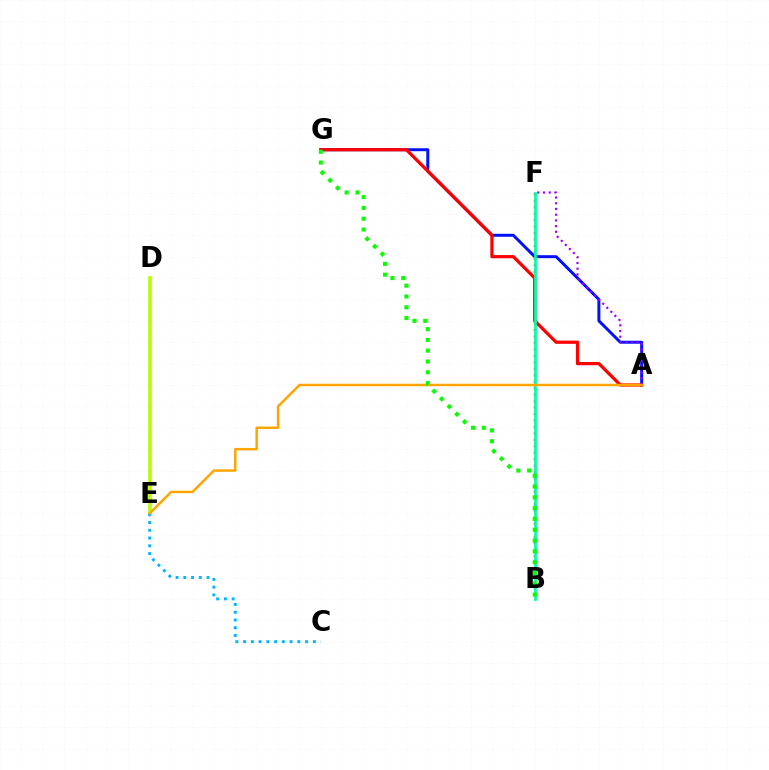{('A', 'G'): [{'color': '#0010ff', 'line_style': 'solid', 'thickness': 2.14}, {'color': '#ff0000', 'line_style': 'solid', 'thickness': 2.32}], ('A', 'F'): [{'color': '#9b00ff', 'line_style': 'dotted', 'thickness': 1.55}], ('B', 'F'): [{'color': '#ff00bd', 'line_style': 'dotted', 'thickness': 1.76}, {'color': '#00ff9d', 'line_style': 'solid', 'thickness': 1.95}], ('D', 'E'): [{'color': '#b3ff00', 'line_style': 'solid', 'thickness': 2.63}], ('C', 'E'): [{'color': '#00b5ff', 'line_style': 'dotted', 'thickness': 2.11}], ('A', 'E'): [{'color': '#ffa500', 'line_style': 'solid', 'thickness': 1.78}], ('B', 'G'): [{'color': '#08ff00', 'line_style': 'dotted', 'thickness': 2.93}]}